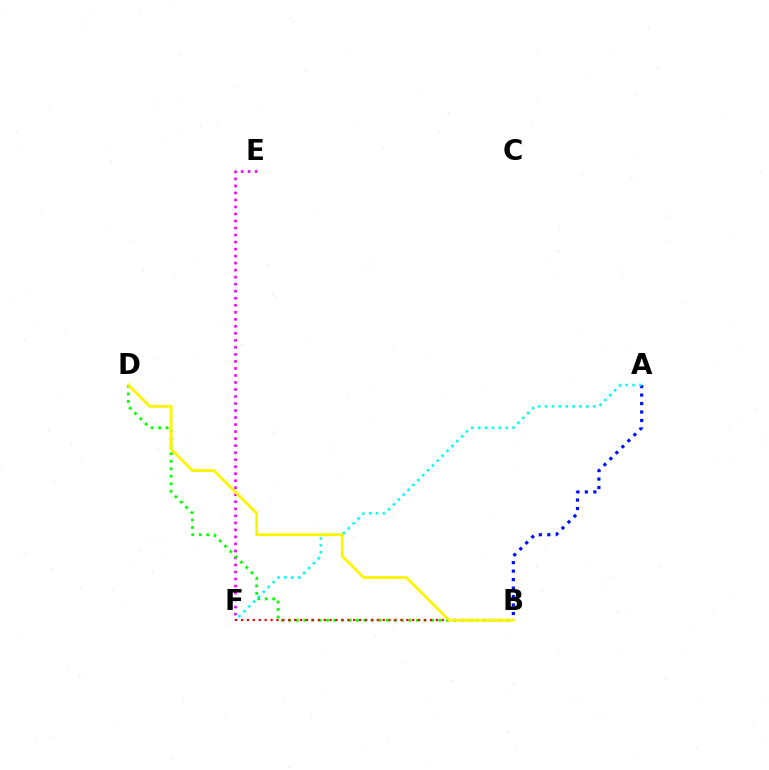{('E', 'F'): [{'color': '#ee00ff', 'line_style': 'dotted', 'thickness': 1.91}], ('B', 'D'): [{'color': '#08ff00', 'line_style': 'dotted', 'thickness': 2.04}, {'color': '#fcf500', 'line_style': 'solid', 'thickness': 2.03}], ('A', 'B'): [{'color': '#0010ff', 'line_style': 'dotted', 'thickness': 2.3}], ('A', 'F'): [{'color': '#00fff6', 'line_style': 'dotted', 'thickness': 1.87}], ('B', 'F'): [{'color': '#ff0000', 'line_style': 'dotted', 'thickness': 1.6}]}